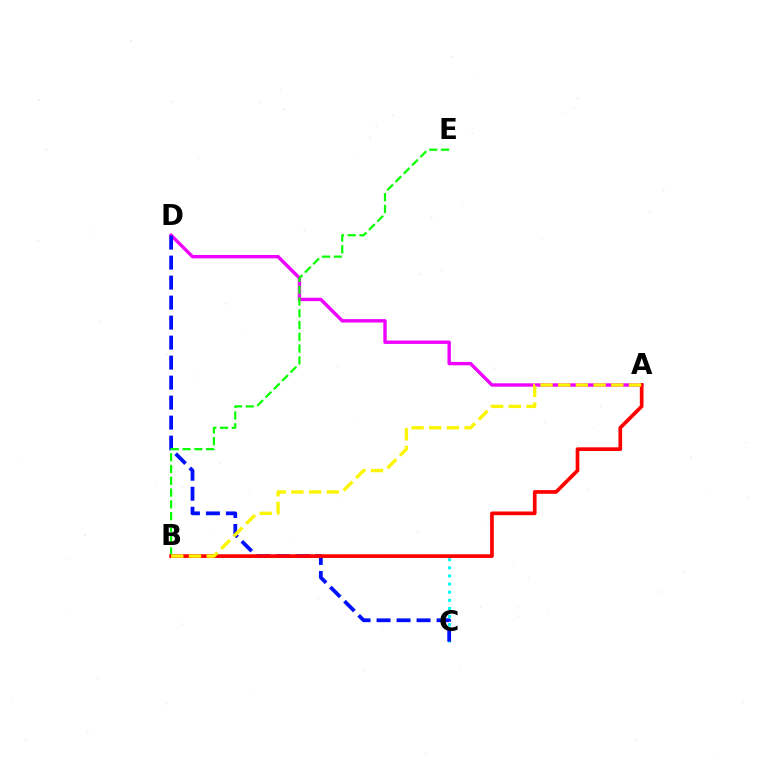{('B', 'C'): [{'color': '#00fff6', 'line_style': 'dotted', 'thickness': 2.21}], ('A', 'D'): [{'color': '#ee00ff', 'line_style': 'solid', 'thickness': 2.44}], ('C', 'D'): [{'color': '#0010ff', 'line_style': 'dashed', 'thickness': 2.72}], ('B', 'E'): [{'color': '#08ff00', 'line_style': 'dashed', 'thickness': 1.6}], ('A', 'B'): [{'color': '#ff0000', 'line_style': 'solid', 'thickness': 2.66}, {'color': '#fcf500', 'line_style': 'dashed', 'thickness': 2.4}]}